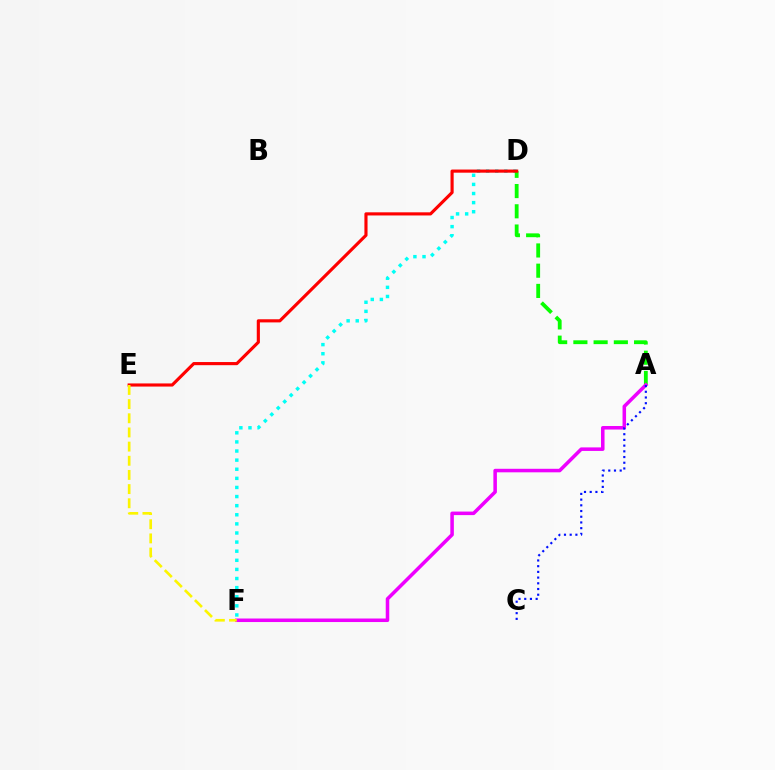{('D', 'F'): [{'color': '#00fff6', 'line_style': 'dotted', 'thickness': 2.47}], ('A', 'D'): [{'color': '#08ff00', 'line_style': 'dashed', 'thickness': 2.75}], ('D', 'E'): [{'color': '#ff0000', 'line_style': 'solid', 'thickness': 2.26}], ('A', 'F'): [{'color': '#ee00ff', 'line_style': 'solid', 'thickness': 2.54}], ('A', 'C'): [{'color': '#0010ff', 'line_style': 'dotted', 'thickness': 1.55}], ('E', 'F'): [{'color': '#fcf500', 'line_style': 'dashed', 'thickness': 1.92}]}